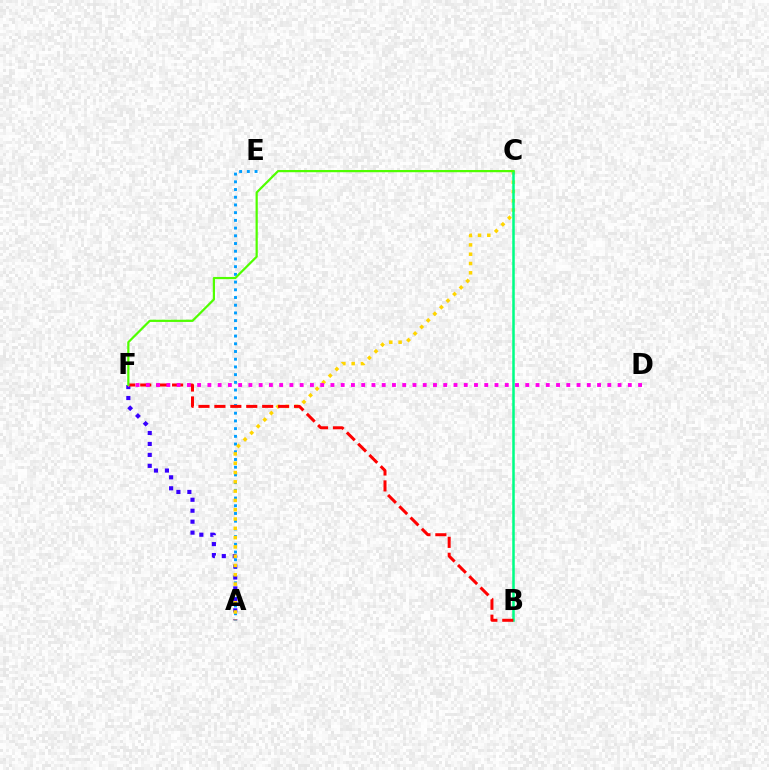{('A', 'E'): [{'color': '#009eff', 'line_style': 'dotted', 'thickness': 2.1}], ('A', 'F'): [{'color': '#3700ff', 'line_style': 'dotted', 'thickness': 2.98}], ('A', 'C'): [{'color': '#ffd500', 'line_style': 'dotted', 'thickness': 2.53}], ('B', 'C'): [{'color': '#00ff86', 'line_style': 'solid', 'thickness': 1.82}], ('B', 'F'): [{'color': '#ff0000', 'line_style': 'dashed', 'thickness': 2.16}], ('D', 'F'): [{'color': '#ff00ed', 'line_style': 'dotted', 'thickness': 2.79}], ('C', 'F'): [{'color': '#4fff00', 'line_style': 'solid', 'thickness': 1.6}]}